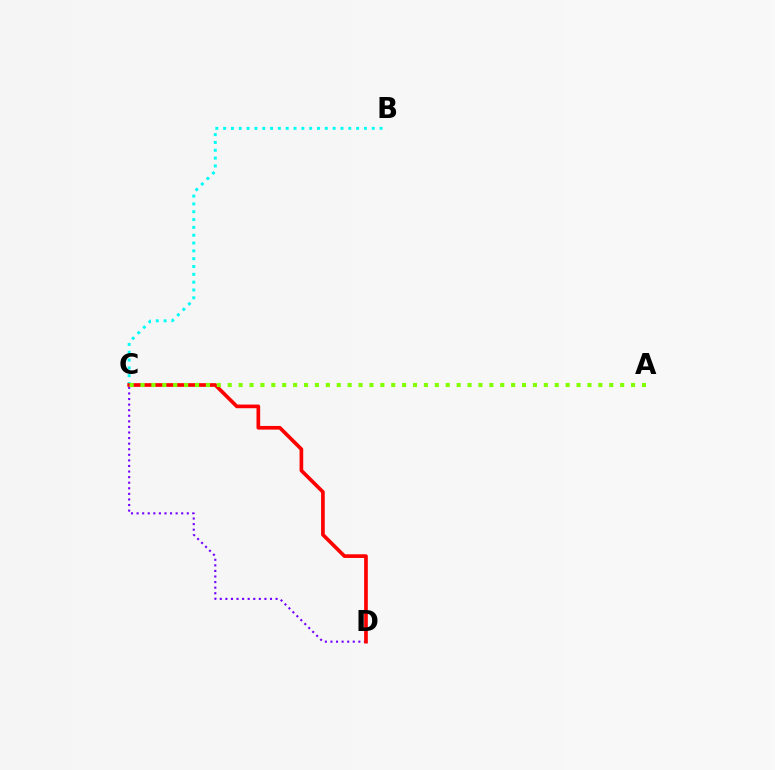{('C', 'D'): [{'color': '#7200ff', 'line_style': 'dotted', 'thickness': 1.52}, {'color': '#ff0000', 'line_style': 'solid', 'thickness': 2.64}], ('B', 'C'): [{'color': '#00fff6', 'line_style': 'dotted', 'thickness': 2.13}], ('A', 'C'): [{'color': '#84ff00', 'line_style': 'dotted', 'thickness': 2.96}]}